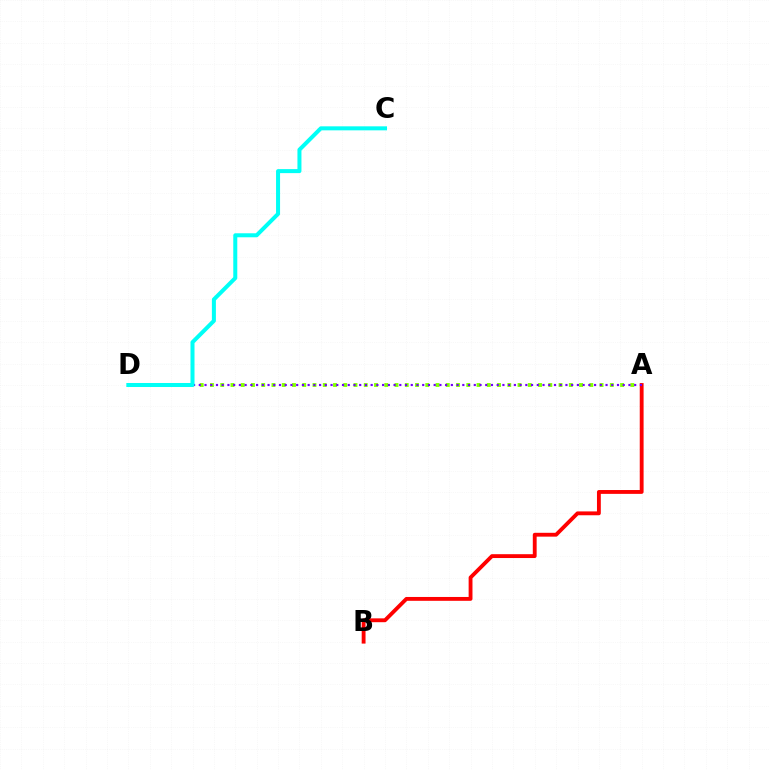{('A', 'D'): [{'color': '#84ff00', 'line_style': 'dotted', 'thickness': 2.79}, {'color': '#7200ff', 'line_style': 'dotted', 'thickness': 1.56}], ('A', 'B'): [{'color': '#ff0000', 'line_style': 'solid', 'thickness': 2.77}], ('C', 'D'): [{'color': '#00fff6', 'line_style': 'solid', 'thickness': 2.89}]}